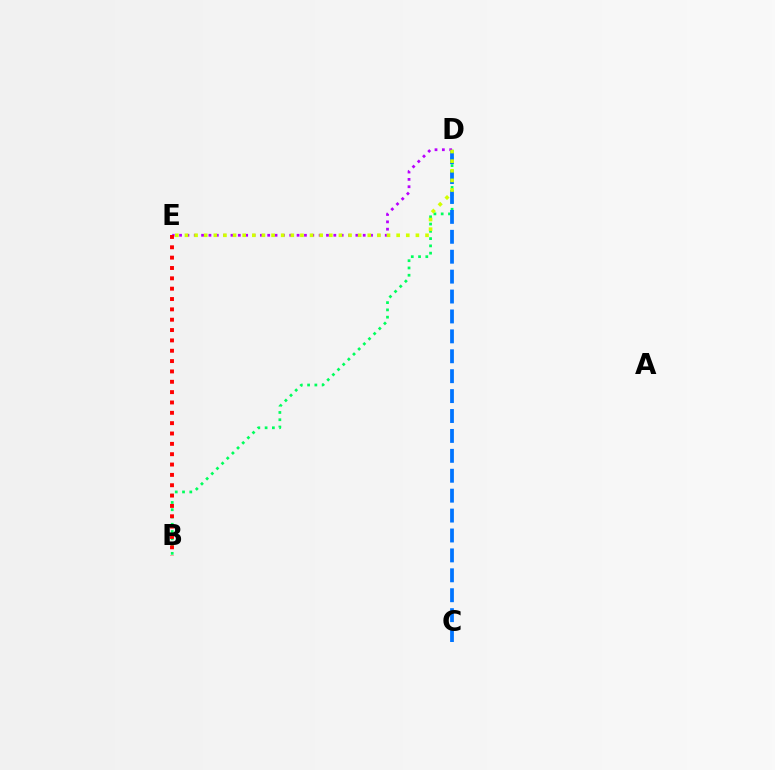{('B', 'D'): [{'color': '#00ff5c', 'line_style': 'dotted', 'thickness': 1.98}], ('C', 'D'): [{'color': '#0074ff', 'line_style': 'dashed', 'thickness': 2.71}], ('D', 'E'): [{'color': '#b900ff', 'line_style': 'dotted', 'thickness': 2.0}, {'color': '#d1ff00', 'line_style': 'dotted', 'thickness': 2.61}], ('B', 'E'): [{'color': '#ff0000', 'line_style': 'dotted', 'thickness': 2.81}]}